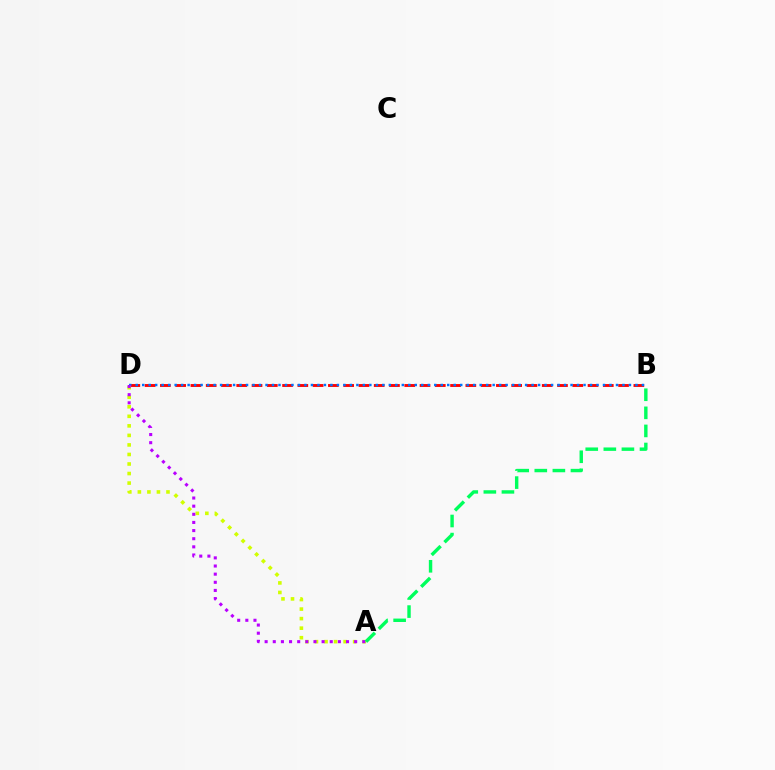{('B', 'D'): [{'color': '#ff0000', 'line_style': 'dashed', 'thickness': 2.07}, {'color': '#0074ff', 'line_style': 'dotted', 'thickness': 1.76}], ('A', 'D'): [{'color': '#d1ff00', 'line_style': 'dotted', 'thickness': 2.59}, {'color': '#b900ff', 'line_style': 'dotted', 'thickness': 2.21}], ('A', 'B'): [{'color': '#00ff5c', 'line_style': 'dashed', 'thickness': 2.46}]}